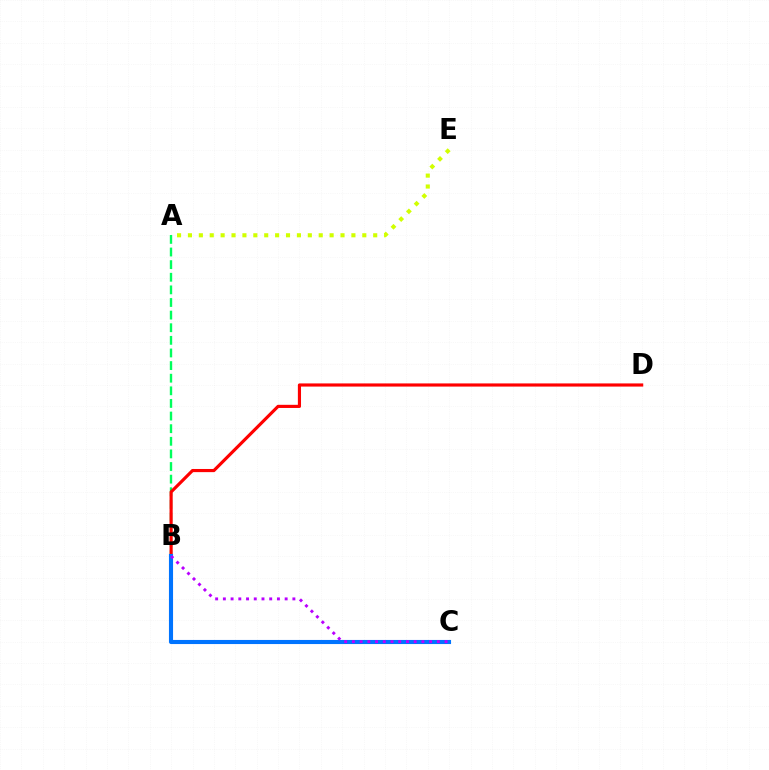{('A', 'B'): [{'color': '#00ff5c', 'line_style': 'dashed', 'thickness': 1.71}], ('B', 'D'): [{'color': '#ff0000', 'line_style': 'solid', 'thickness': 2.27}], ('B', 'C'): [{'color': '#0074ff', 'line_style': 'solid', 'thickness': 2.96}, {'color': '#b900ff', 'line_style': 'dotted', 'thickness': 2.1}], ('A', 'E'): [{'color': '#d1ff00', 'line_style': 'dotted', 'thickness': 2.96}]}